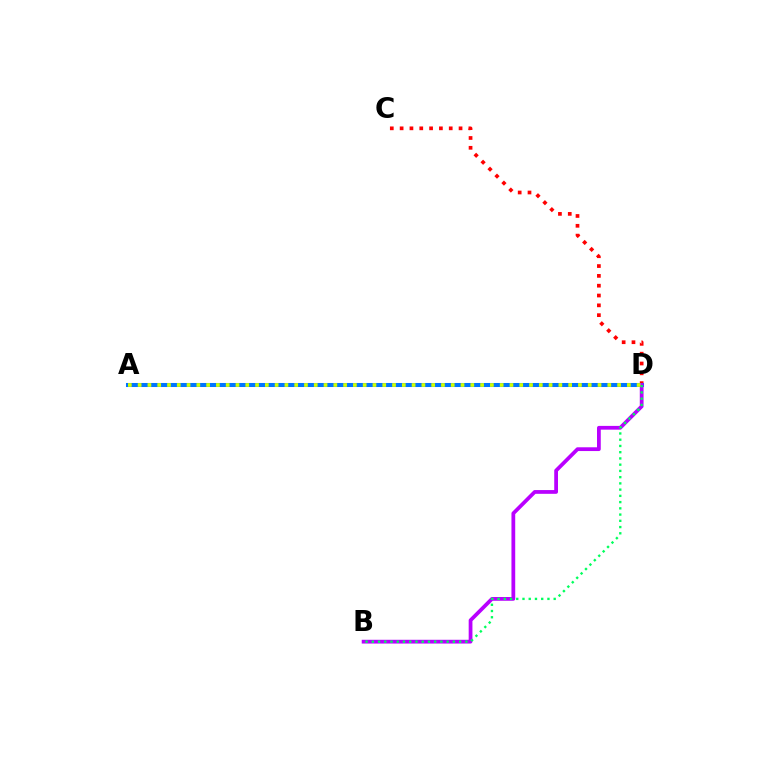{('C', 'D'): [{'color': '#ff0000', 'line_style': 'dotted', 'thickness': 2.67}], ('A', 'D'): [{'color': '#0074ff', 'line_style': 'solid', 'thickness': 2.91}, {'color': '#d1ff00', 'line_style': 'dotted', 'thickness': 2.66}], ('B', 'D'): [{'color': '#b900ff', 'line_style': 'solid', 'thickness': 2.71}, {'color': '#00ff5c', 'line_style': 'dotted', 'thickness': 1.7}]}